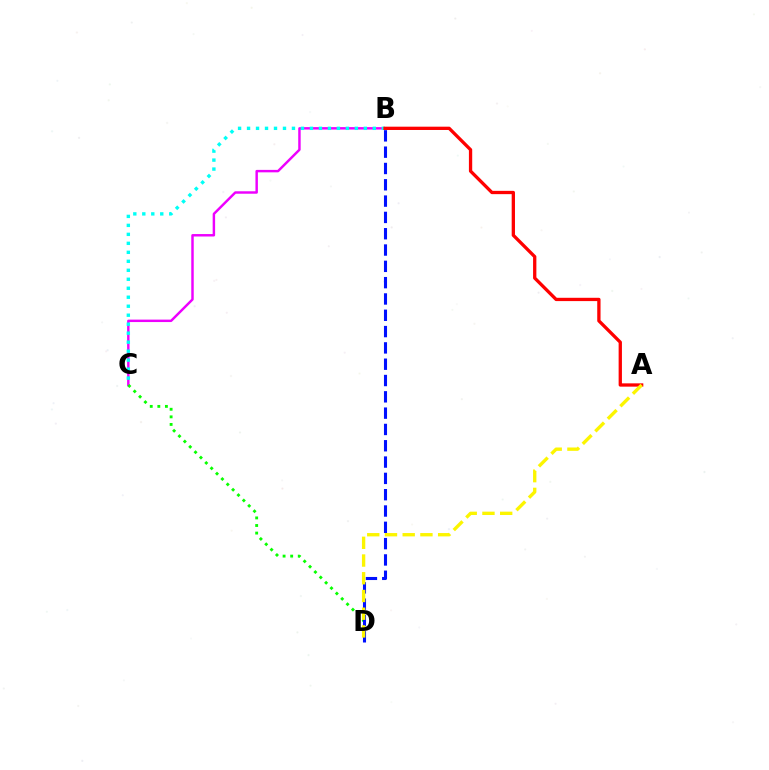{('B', 'C'): [{'color': '#ee00ff', 'line_style': 'solid', 'thickness': 1.77}, {'color': '#00fff6', 'line_style': 'dotted', 'thickness': 2.44}], ('C', 'D'): [{'color': '#08ff00', 'line_style': 'dotted', 'thickness': 2.06}], ('B', 'D'): [{'color': '#0010ff', 'line_style': 'dashed', 'thickness': 2.22}], ('A', 'B'): [{'color': '#ff0000', 'line_style': 'solid', 'thickness': 2.38}], ('A', 'D'): [{'color': '#fcf500', 'line_style': 'dashed', 'thickness': 2.41}]}